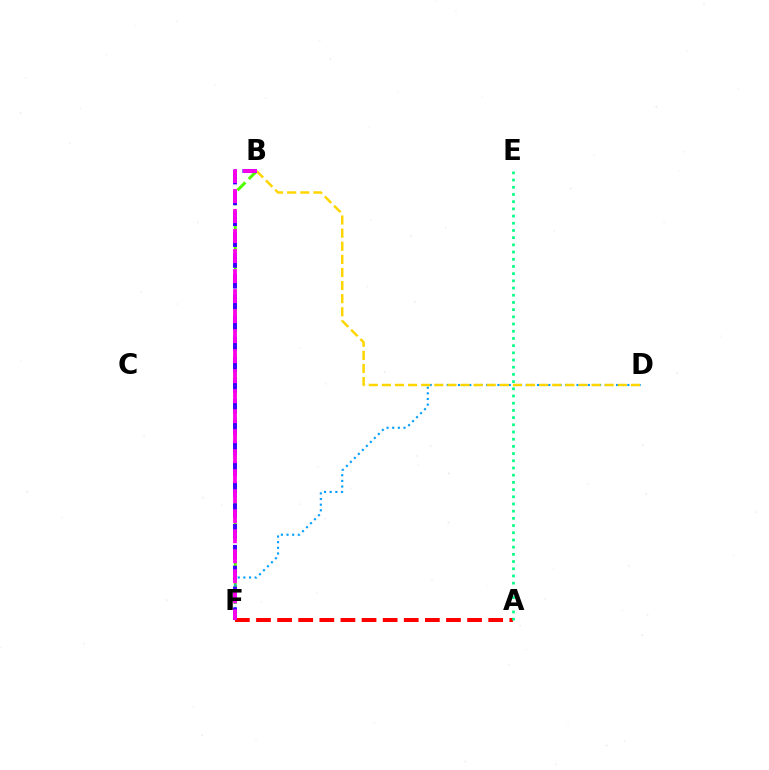{('B', 'F'): [{'color': '#4fff00', 'line_style': 'dashed', 'thickness': 2.17}, {'color': '#3700ff', 'line_style': 'dashed', 'thickness': 2.83}, {'color': '#ff00ed', 'line_style': 'dashed', 'thickness': 2.72}], ('D', 'F'): [{'color': '#009eff', 'line_style': 'dotted', 'thickness': 1.53}], ('A', 'F'): [{'color': '#ff0000', 'line_style': 'dashed', 'thickness': 2.87}], ('B', 'D'): [{'color': '#ffd500', 'line_style': 'dashed', 'thickness': 1.78}], ('A', 'E'): [{'color': '#00ff86', 'line_style': 'dotted', 'thickness': 1.96}]}